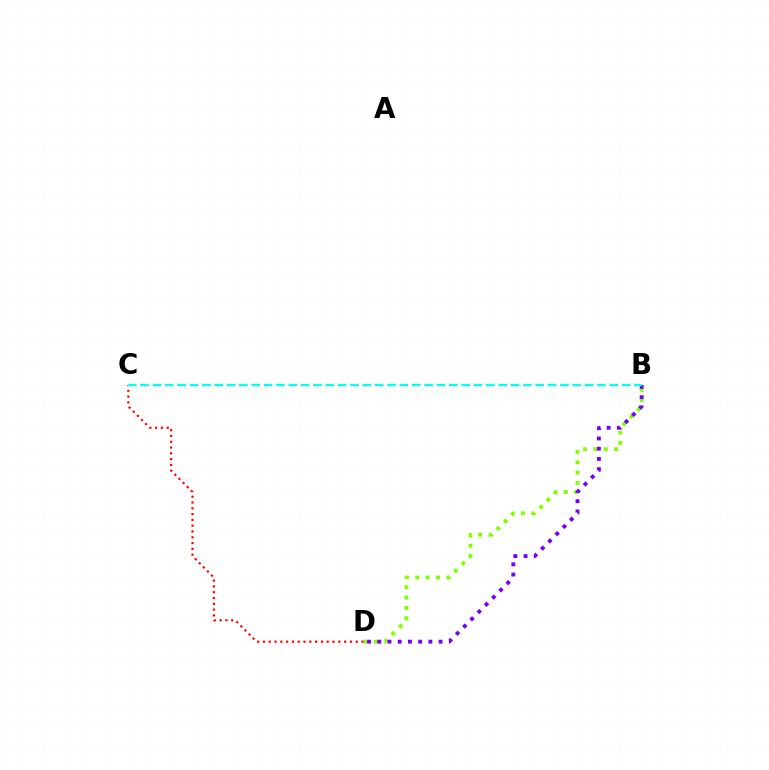{('B', 'D'): [{'color': '#84ff00', 'line_style': 'dotted', 'thickness': 2.81}, {'color': '#7200ff', 'line_style': 'dotted', 'thickness': 2.78}], ('C', 'D'): [{'color': '#ff0000', 'line_style': 'dotted', 'thickness': 1.58}], ('B', 'C'): [{'color': '#00fff6', 'line_style': 'dashed', 'thickness': 1.68}]}